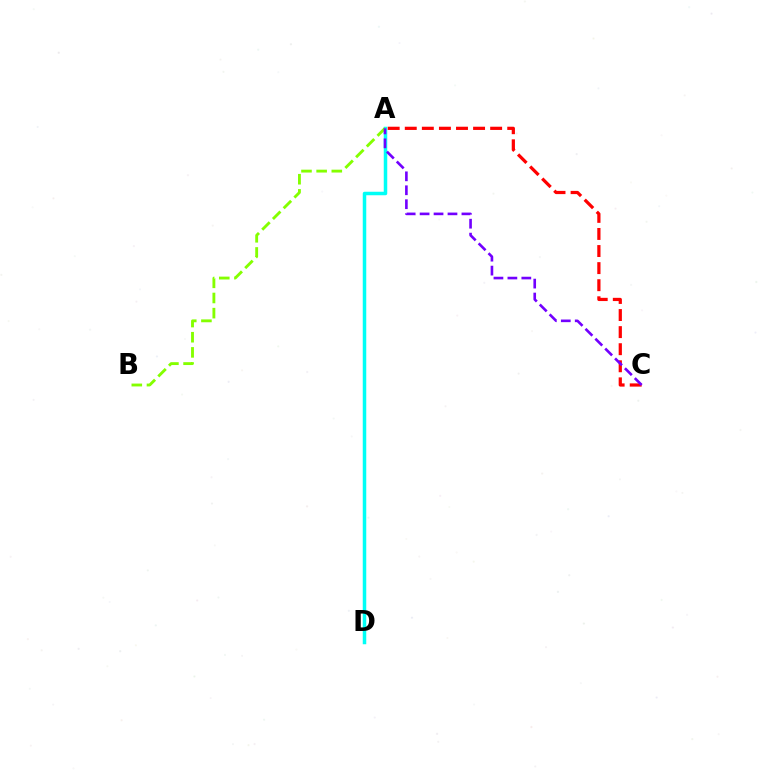{('A', 'D'): [{'color': '#00fff6', 'line_style': 'solid', 'thickness': 2.52}], ('A', 'B'): [{'color': '#84ff00', 'line_style': 'dashed', 'thickness': 2.06}], ('A', 'C'): [{'color': '#ff0000', 'line_style': 'dashed', 'thickness': 2.32}, {'color': '#7200ff', 'line_style': 'dashed', 'thickness': 1.89}]}